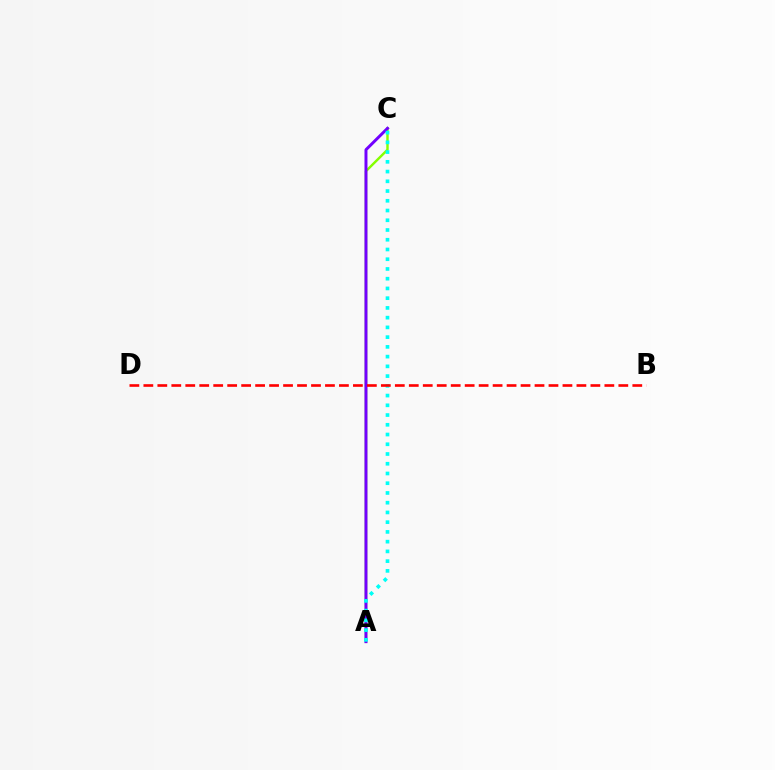{('A', 'C'): [{'color': '#84ff00', 'line_style': 'solid', 'thickness': 1.74}, {'color': '#7200ff', 'line_style': 'solid', 'thickness': 2.14}, {'color': '#00fff6', 'line_style': 'dotted', 'thickness': 2.65}], ('B', 'D'): [{'color': '#ff0000', 'line_style': 'dashed', 'thickness': 1.9}]}